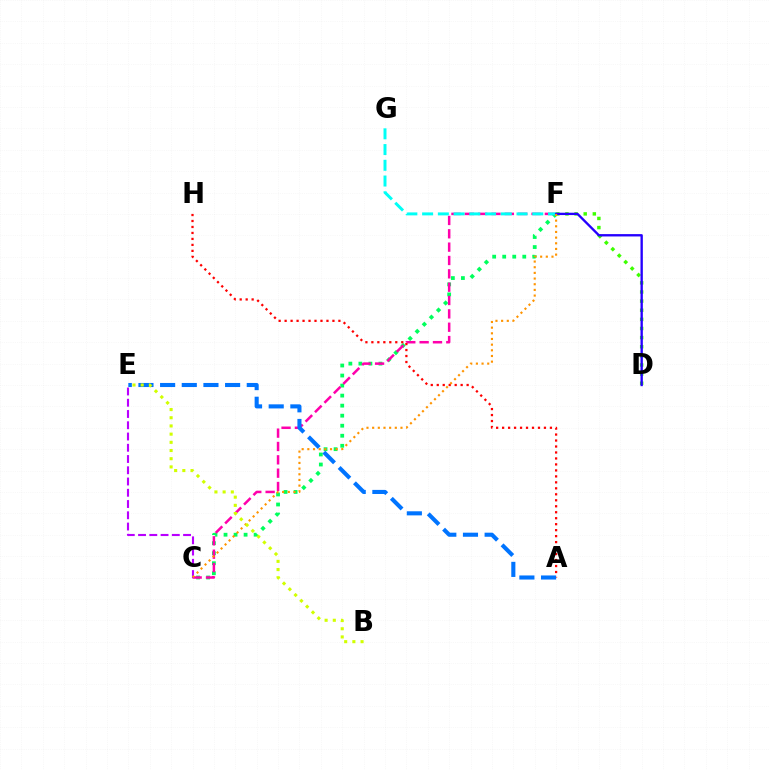{('C', 'F'): [{'color': '#00ff5c', 'line_style': 'dotted', 'thickness': 2.73}, {'color': '#ff00ac', 'line_style': 'dashed', 'thickness': 1.81}, {'color': '#ff9400', 'line_style': 'dotted', 'thickness': 1.54}], ('A', 'H'): [{'color': '#ff0000', 'line_style': 'dotted', 'thickness': 1.62}], ('D', 'F'): [{'color': '#3dff00', 'line_style': 'dotted', 'thickness': 2.48}, {'color': '#2500ff', 'line_style': 'solid', 'thickness': 1.69}], ('A', 'E'): [{'color': '#0074ff', 'line_style': 'dashed', 'thickness': 2.94}], ('C', 'E'): [{'color': '#b900ff', 'line_style': 'dashed', 'thickness': 1.53}], ('F', 'G'): [{'color': '#00fff6', 'line_style': 'dashed', 'thickness': 2.14}], ('B', 'E'): [{'color': '#d1ff00', 'line_style': 'dotted', 'thickness': 2.23}]}